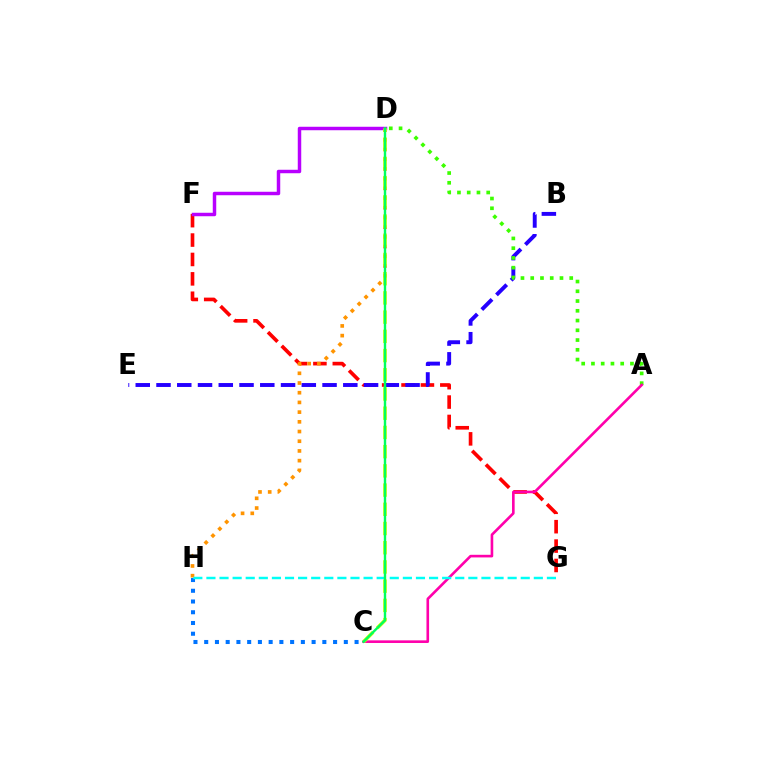{('F', 'G'): [{'color': '#ff0000', 'line_style': 'dashed', 'thickness': 2.64}], ('B', 'E'): [{'color': '#2500ff', 'line_style': 'dashed', 'thickness': 2.82}], ('D', 'H'): [{'color': '#ff9400', 'line_style': 'dotted', 'thickness': 2.64}], ('A', 'D'): [{'color': '#3dff00', 'line_style': 'dotted', 'thickness': 2.65}], ('A', 'C'): [{'color': '#ff00ac', 'line_style': 'solid', 'thickness': 1.89}], ('C', 'H'): [{'color': '#0074ff', 'line_style': 'dotted', 'thickness': 2.92}], ('G', 'H'): [{'color': '#00fff6', 'line_style': 'dashed', 'thickness': 1.78}], ('D', 'F'): [{'color': '#b900ff', 'line_style': 'solid', 'thickness': 2.5}], ('C', 'D'): [{'color': '#d1ff00', 'line_style': 'dashed', 'thickness': 2.61}, {'color': '#00ff5c', 'line_style': 'solid', 'thickness': 1.73}]}